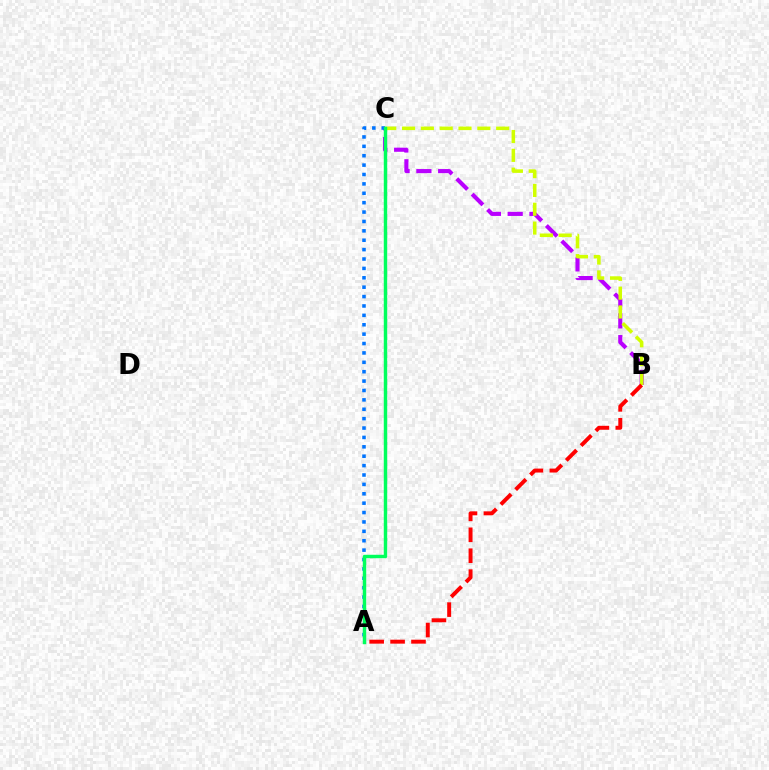{('B', 'C'): [{'color': '#b900ff', 'line_style': 'dashed', 'thickness': 2.96}, {'color': '#d1ff00', 'line_style': 'dashed', 'thickness': 2.56}], ('A', 'C'): [{'color': '#0074ff', 'line_style': 'dotted', 'thickness': 2.55}, {'color': '#00ff5c', 'line_style': 'solid', 'thickness': 2.48}], ('A', 'B'): [{'color': '#ff0000', 'line_style': 'dashed', 'thickness': 2.84}]}